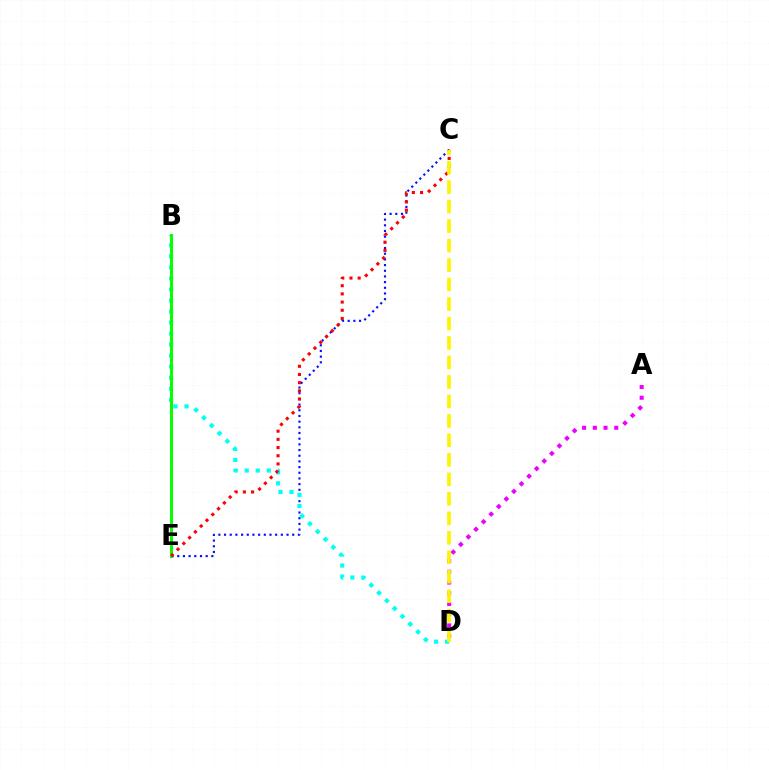{('C', 'E'): [{'color': '#0010ff', 'line_style': 'dotted', 'thickness': 1.54}, {'color': '#ff0000', 'line_style': 'dotted', 'thickness': 2.23}], ('B', 'D'): [{'color': '#00fff6', 'line_style': 'dotted', 'thickness': 3.0}], ('B', 'E'): [{'color': '#08ff00', 'line_style': 'solid', 'thickness': 2.16}], ('A', 'D'): [{'color': '#ee00ff', 'line_style': 'dotted', 'thickness': 2.91}], ('C', 'D'): [{'color': '#fcf500', 'line_style': 'dashed', 'thickness': 2.65}]}